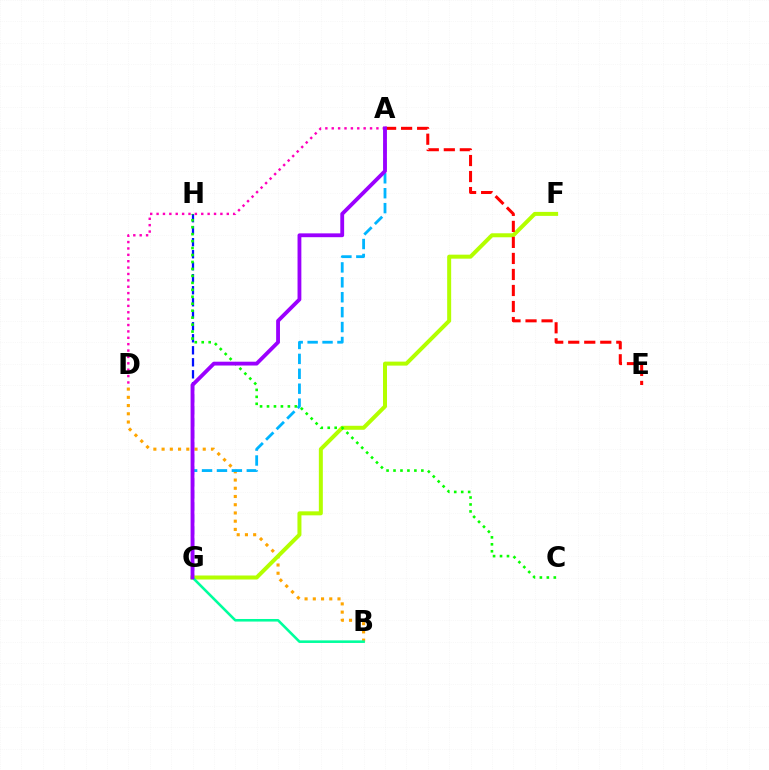{('G', 'H'): [{'color': '#0010ff', 'line_style': 'dashed', 'thickness': 1.63}], ('B', 'D'): [{'color': '#ffa500', 'line_style': 'dotted', 'thickness': 2.24}], ('F', 'G'): [{'color': '#b3ff00', 'line_style': 'solid', 'thickness': 2.88}], ('A', 'G'): [{'color': '#00b5ff', 'line_style': 'dashed', 'thickness': 2.03}, {'color': '#9b00ff', 'line_style': 'solid', 'thickness': 2.75}], ('C', 'H'): [{'color': '#08ff00', 'line_style': 'dotted', 'thickness': 1.89}], ('A', 'D'): [{'color': '#ff00bd', 'line_style': 'dotted', 'thickness': 1.73}], ('B', 'G'): [{'color': '#00ff9d', 'line_style': 'solid', 'thickness': 1.86}], ('A', 'E'): [{'color': '#ff0000', 'line_style': 'dashed', 'thickness': 2.18}]}